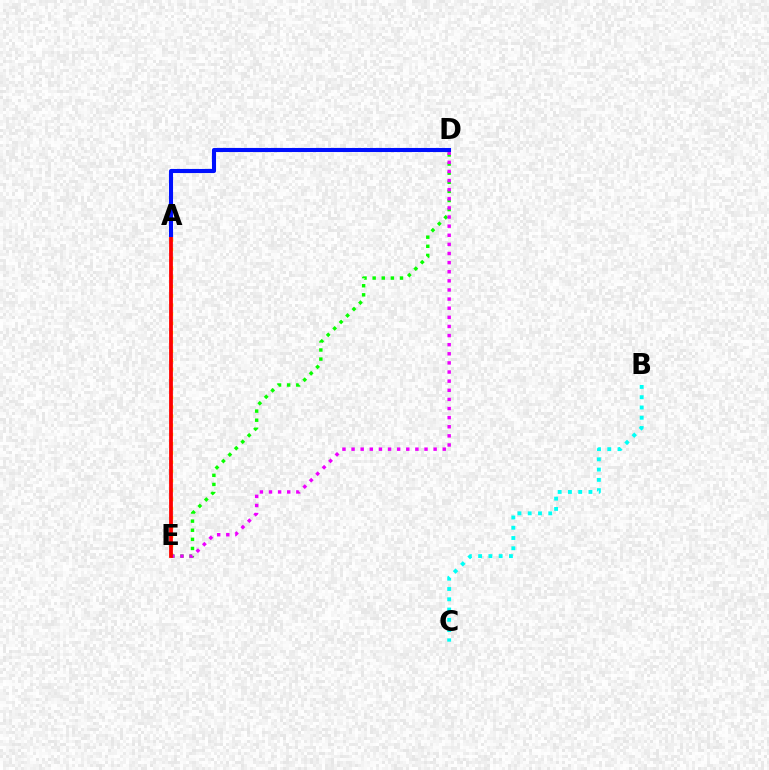{('A', 'E'): [{'color': '#fcf500', 'line_style': 'dotted', 'thickness': 2.51}, {'color': '#ff0000', 'line_style': 'solid', 'thickness': 2.72}], ('D', 'E'): [{'color': '#08ff00', 'line_style': 'dotted', 'thickness': 2.47}, {'color': '#ee00ff', 'line_style': 'dotted', 'thickness': 2.48}], ('B', 'C'): [{'color': '#00fff6', 'line_style': 'dotted', 'thickness': 2.79}], ('A', 'D'): [{'color': '#0010ff', 'line_style': 'solid', 'thickness': 2.94}]}